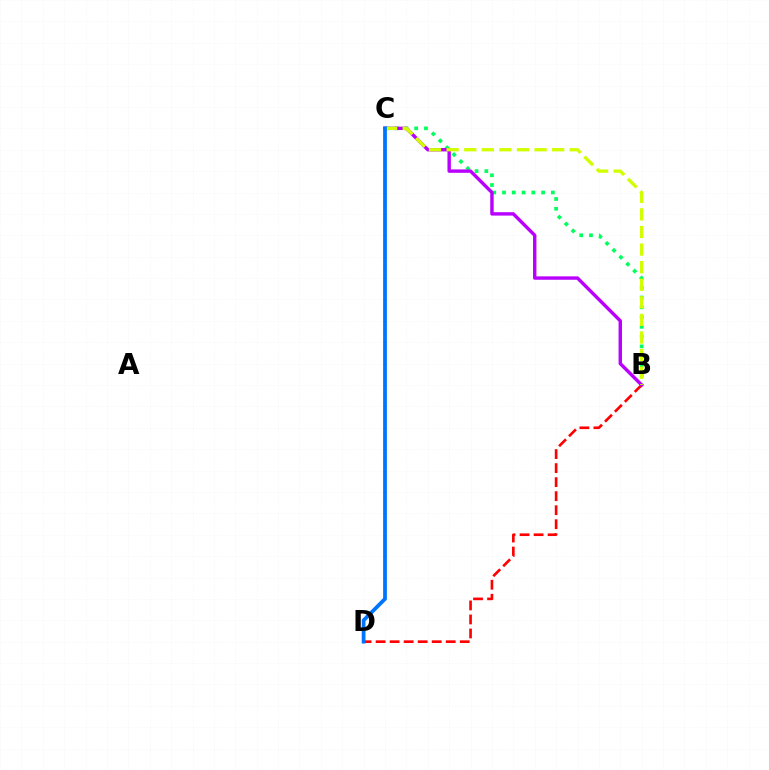{('B', 'C'): [{'color': '#00ff5c', 'line_style': 'dotted', 'thickness': 2.65}, {'color': '#b900ff', 'line_style': 'solid', 'thickness': 2.45}, {'color': '#d1ff00', 'line_style': 'dashed', 'thickness': 2.39}], ('B', 'D'): [{'color': '#ff0000', 'line_style': 'dashed', 'thickness': 1.9}], ('C', 'D'): [{'color': '#0074ff', 'line_style': 'solid', 'thickness': 2.7}]}